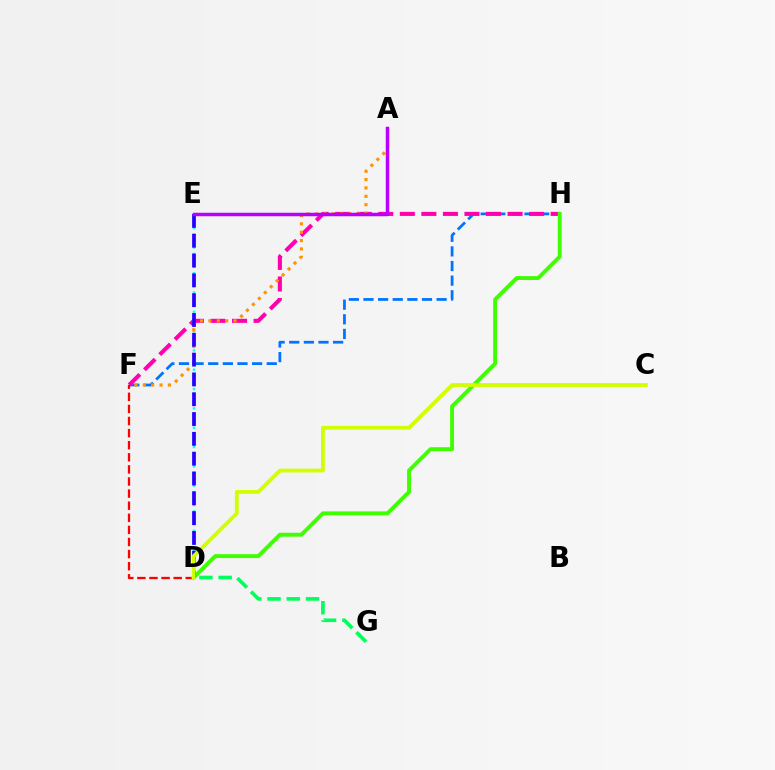{('D', 'E'): [{'color': '#00fff6', 'line_style': 'dotted', 'thickness': 1.75}, {'color': '#2500ff', 'line_style': 'dashed', 'thickness': 2.69}], ('F', 'H'): [{'color': '#0074ff', 'line_style': 'dashed', 'thickness': 1.99}, {'color': '#ff00ac', 'line_style': 'dashed', 'thickness': 2.93}], ('A', 'F'): [{'color': '#ff9400', 'line_style': 'dotted', 'thickness': 2.28}], ('D', 'F'): [{'color': '#ff0000', 'line_style': 'dashed', 'thickness': 1.64}], ('D', 'H'): [{'color': '#3dff00', 'line_style': 'solid', 'thickness': 2.8}], ('D', 'G'): [{'color': '#00ff5c', 'line_style': 'dashed', 'thickness': 2.61}], ('A', 'E'): [{'color': '#b900ff', 'line_style': 'solid', 'thickness': 2.51}], ('C', 'D'): [{'color': '#d1ff00', 'line_style': 'solid', 'thickness': 2.74}]}